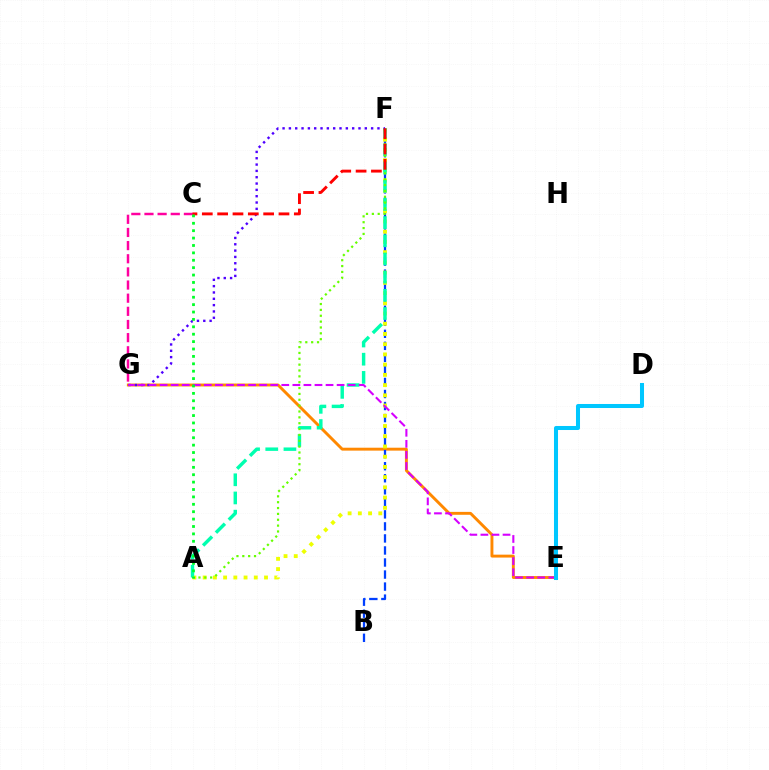{('E', 'G'): [{'color': '#ff8800', 'line_style': 'solid', 'thickness': 2.1}, {'color': '#d600ff', 'line_style': 'dashed', 'thickness': 1.5}], ('B', 'F'): [{'color': '#003fff', 'line_style': 'dashed', 'thickness': 1.64}], ('C', 'G'): [{'color': '#ff00a0', 'line_style': 'dashed', 'thickness': 1.79}], ('A', 'F'): [{'color': '#eeff00', 'line_style': 'dotted', 'thickness': 2.78}, {'color': '#00ffaf', 'line_style': 'dashed', 'thickness': 2.47}, {'color': '#66ff00', 'line_style': 'dotted', 'thickness': 1.59}], ('F', 'G'): [{'color': '#4f00ff', 'line_style': 'dotted', 'thickness': 1.72}], ('C', 'F'): [{'color': '#ff0000', 'line_style': 'dashed', 'thickness': 2.08}], ('A', 'C'): [{'color': '#00ff27', 'line_style': 'dotted', 'thickness': 2.01}], ('D', 'E'): [{'color': '#00c7ff', 'line_style': 'solid', 'thickness': 2.91}]}